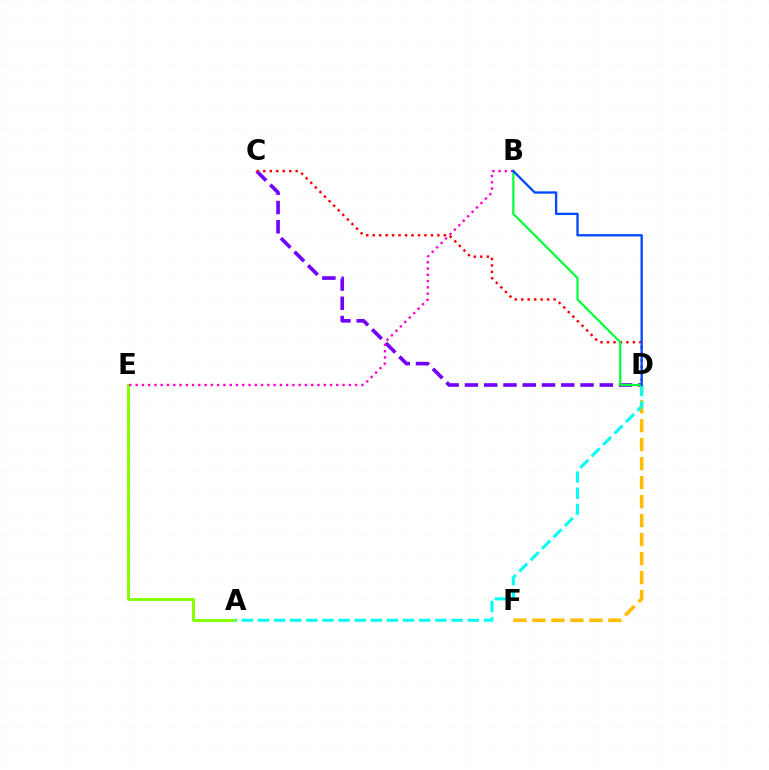{('C', 'D'): [{'color': '#7200ff', 'line_style': 'dashed', 'thickness': 2.62}, {'color': '#ff0000', 'line_style': 'dotted', 'thickness': 1.76}], ('A', 'E'): [{'color': '#84ff00', 'line_style': 'solid', 'thickness': 2.09}], ('D', 'F'): [{'color': '#ffbd00', 'line_style': 'dashed', 'thickness': 2.58}], ('B', 'D'): [{'color': '#00ff39', 'line_style': 'solid', 'thickness': 1.58}, {'color': '#004bff', 'line_style': 'solid', 'thickness': 1.68}], ('B', 'E'): [{'color': '#ff00cf', 'line_style': 'dotted', 'thickness': 1.7}], ('A', 'D'): [{'color': '#00fff6', 'line_style': 'dashed', 'thickness': 2.19}]}